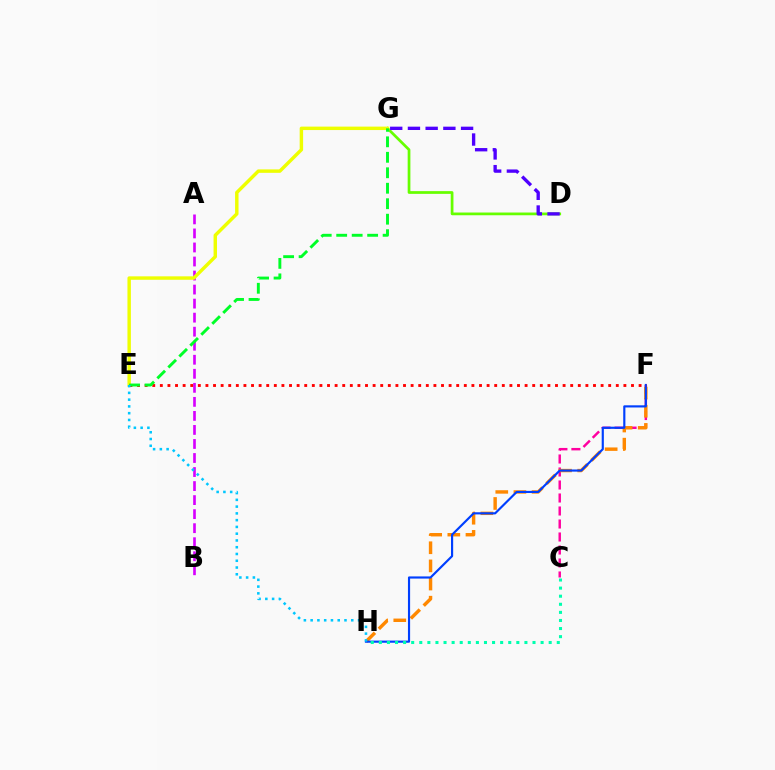{('D', 'G'): [{'color': '#66ff00', 'line_style': 'solid', 'thickness': 1.96}, {'color': '#4f00ff', 'line_style': 'dashed', 'thickness': 2.41}], ('A', 'B'): [{'color': '#d600ff', 'line_style': 'dashed', 'thickness': 1.91}], ('C', 'F'): [{'color': '#ff00a0', 'line_style': 'dashed', 'thickness': 1.77}], ('E', 'G'): [{'color': '#eeff00', 'line_style': 'solid', 'thickness': 2.47}, {'color': '#00ff27', 'line_style': 'dashed', 'thickness': 2.1}], ('F', 'H'): [{'color': '#ff8800', 'line_style': 'dashed', 'thickness': 2.47}, {'color': '#003fff', 'line_style': 'solid', 'thickness': 1.56}], ('E', 'F'): [{'color': '#ff0000', 'line_style': 'dotted', 'thickness': 2.06}], ('C', 'H'): [{'color': '#00ffaf', 'line_style': 'dotted', 'thickness': 2.2}], ('E', 'H'): [{'color': '#00c7ff', 'line_style': 'dotted', 'thickness': 1.84}]}